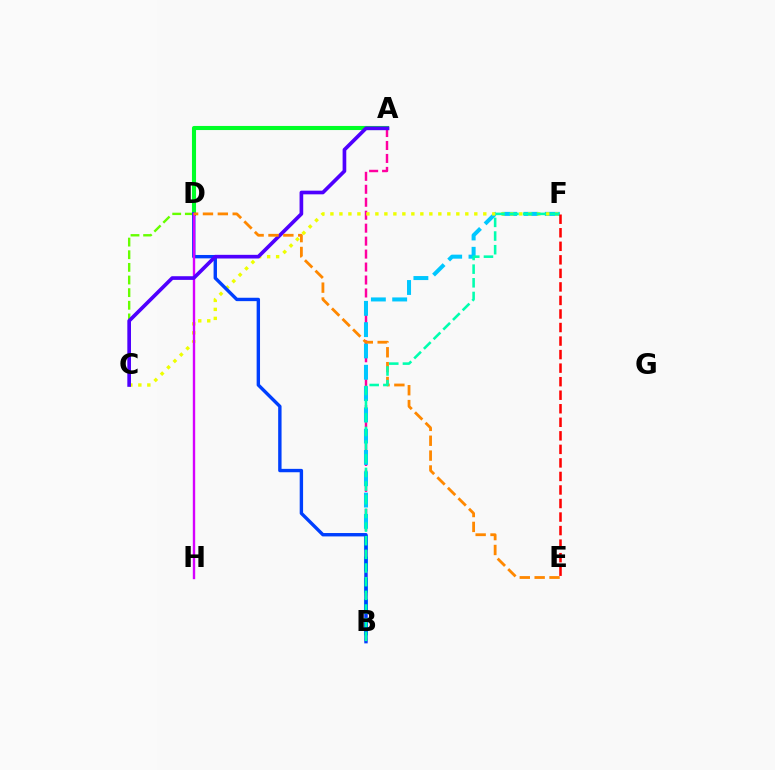{('A', 'B'): [{'color': '#ff00a0', 'line_style': 'dashed', 'thickness': 1.76}], ('A', 'D'): [{'color': '#00ff27', 'line_style': 'solid', 'thickness': 2.95}], ('B', 'F'): [{'color': '#00c7ff', 'line_style': 'dashed', 'thickness': 2.89}, {'color': '#00ffaf', 'line_style': 'dashed', 'thickness': 1.86}], ('C', 'F'): [{'color': '#eeff00', 'line_style': 'dotted', 'thickness': 2.44}], ('C', 'D'): [{'color': '#66ff00', 'line_style': 'dashed', 'thickness': 1.72}], ('B', 'D'): [{'color': '#003fff', 'line_style': 'solid', 'thickness': 2.44}], ('D', 'H'): [{'color': '#d600ff', 'line_style': 'solid', 'thickness': 1.71}], ('A', 'C'): [{'color': '#4f00ff', 'line_style': 'solid', 'thickness': 2.64}], ('D', 'E'): [{'color': '#ff8800', 'line_style': 'dashed', 'thickness': 2.02}], ('E', 'F'): [{'color': '#ff0000', 'line_style': 'dashed', 'thickness': 1.84}]}